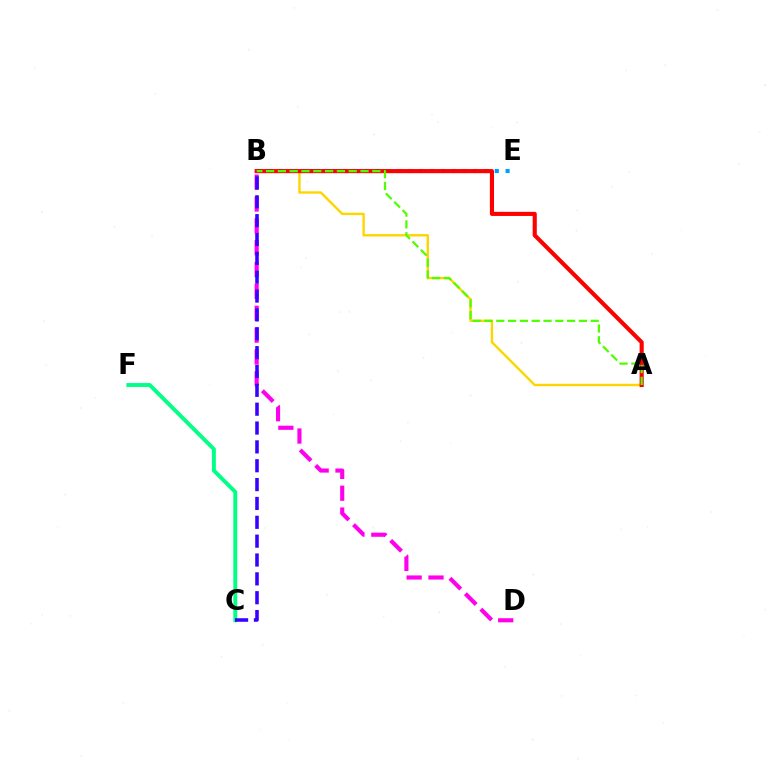{('A', 'B'): [{'color': '#ffd500', 'line_style': 'solid', 'thickness': 1.73}, {'color': '#ff0000', 'line_style': 'solid', 'thickness': 2.96}, {'color': '#4fff00', 'line_style': 'dashed', 'thickness': 1.6}], ('C', 'F'): [{'color': '#00ff86', 'line_style': 'solid', 'thickness': 2.81}], ('B', 'E'): [{'color': '#009eff', 'line_style': 'dotted', 'thickness': 2.94}], ('B', 'D'): [{'color': '#ff00ed', 'line_style': 'dashed', 'thickness': 2.97}], ('B', 'C'): [{'color': '#3700ff', 'line_style': 'dashed', 'thickness': 2.56}]}